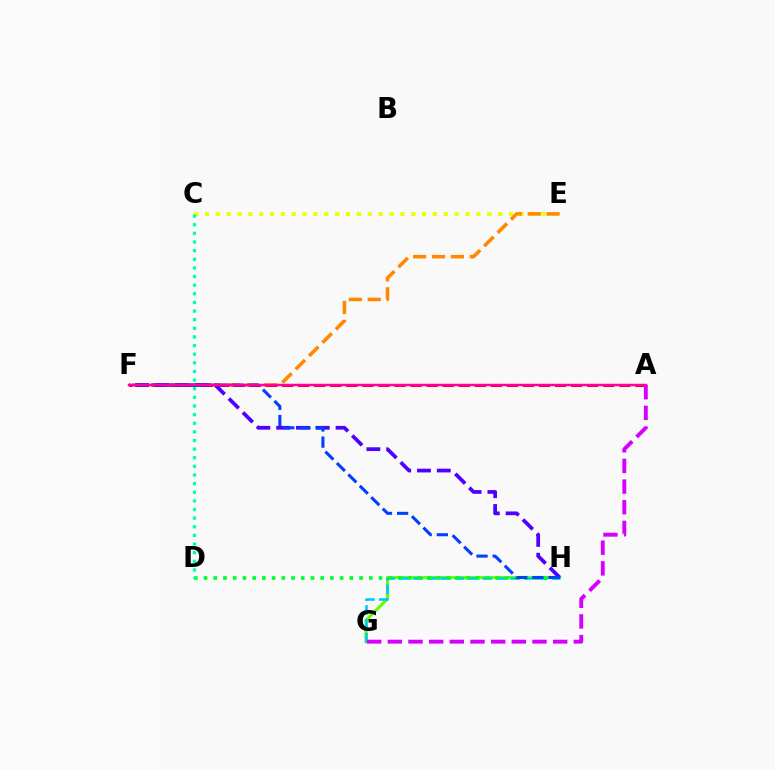{('G', 'H'): [{'color': '#66ff00', 'line_style': 'solid', 'thickness': 2.22}, {'color': '#00c7ff', 'line_style': 'dashed', 'thickness': 1.88}], ('C', 'E'): [{'color': '#eeff00', 'line_style': 'dotted', 'thickness': 2.95}], ('D', 'H'): [{'color': '#00ff27', 'line_style': 'dotted', 'thickness': 2.64}], ('E', 'F'): [{'color': '#ff8800', 'line_style': 'dashed', 'thickness': 2.57}], ('A', 'F'): [{'color': '#ff0000', 'line_style': 'dashed', 'thickness': 2.18}, {'color': '#ff00a0', 'line_style': 'solid', 'thickness': 1.78}], ('F', 'H'): [{'color': '#4f00ff', 'line_style': 'dashed', 'thickness': 2.69}, {'color': '#003fff', 'line_style': 'dashed', 'thickness': 2.2}], ('A', 'G'): [{'color': '#d600ff', 'line_style': 'dashed', 'thickness': 2.81}], ('C', 'D'): [{'color': '#00ffaf', 'line_style': 'dotted', 'thickness': 2.34}]}